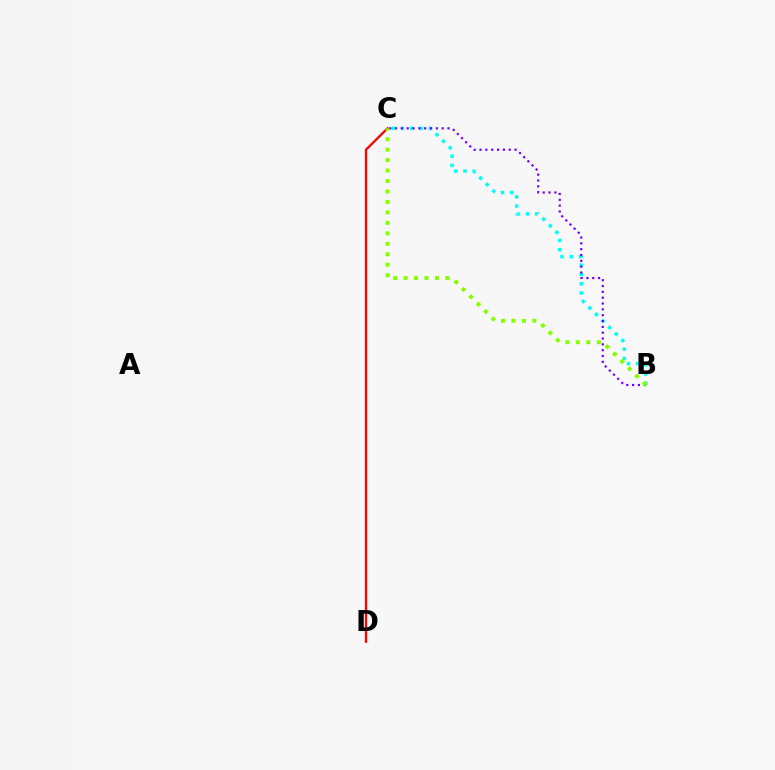{('B', 'C'): [{'color': '#00fff6', 'line_style': 'dotted', 'thickness': 2.52}, {'color': '#7200ff', 'line_style': 'dotted', 'thickness': 1.59}, {'color': '#84ff00', 'line_style': 'dotted', 'thickness': 2.84}], ('C', 'D'): [{'color': '#ff0000', 'line_style': 'solid', 'thickness': 1.66}]}